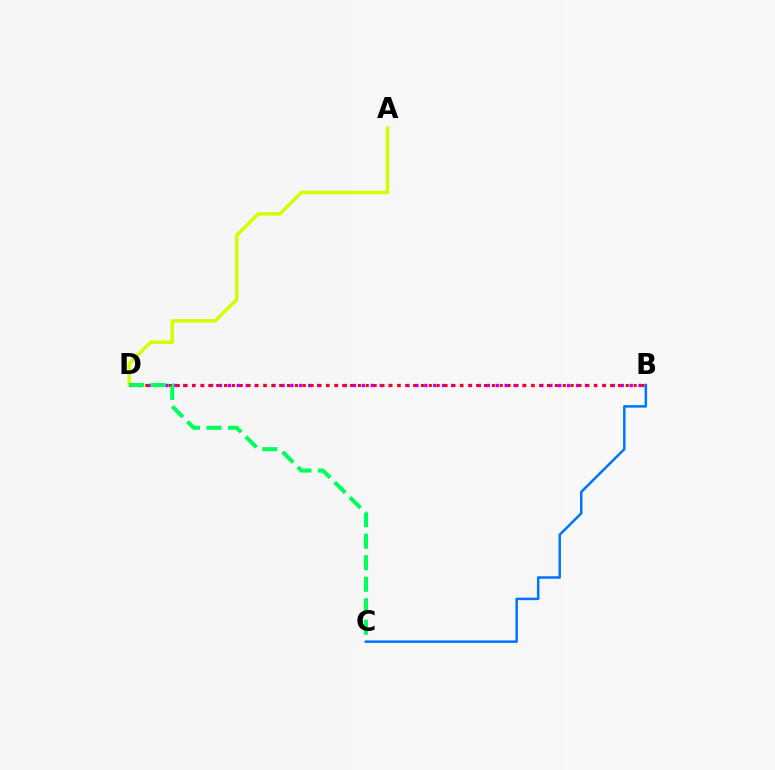{('A', 'D'): [{'color': '#d1ff00', 'line_style': 'solid', 'thickness': 2.52}], ('B', 'D'): [{'color': '#b900ff', 'line_style': 'dotted', 'thickness': 2.43}, {'color': '#ff0000', 'line_style': 'dotted', 'thickness': 2.14}], ('C', 'D'): [{'color': '#00ff5c', 'line_style': 'dashed', 'thickness': 2.92}], ('B', 'C'): [{'color': '#0074ff', 'line_style': 'solid', 'thickness': 1.8}]}